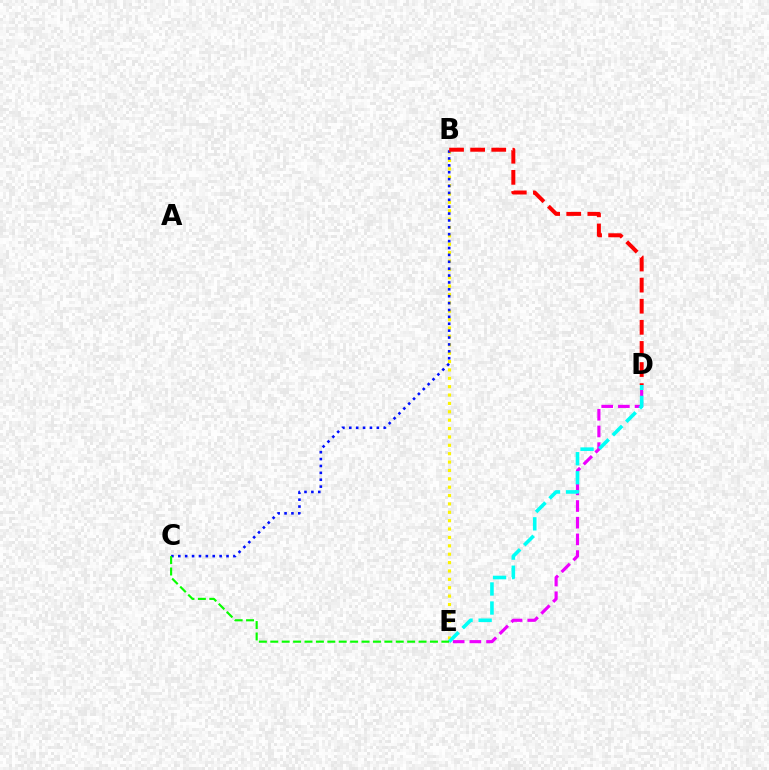{('D', 'E'): [{'color': '#ee00ff', 'line_style': 'dashed', 'thickness': 2.27}, {'color': '#00fff6', 'line_style': 'dashed', 'thickness': 2.59}], ('B', 'E'): [{'color': '#fcf500', 'line_style': 'dotted', 'thickness': 2.28}], ('B', 'C'): [{'color': '#0010ff', 'line_style': 'dotted', 'thickness': 1.87}], ('B', 'D'): [{'color': '#ff0000', 'line_style': 'dashed', 'thickness': 2.87}], ('C', 'E'): [{'color': '#08ff00', 'line_style': 'dashed', 'thickness': 1.55}]}